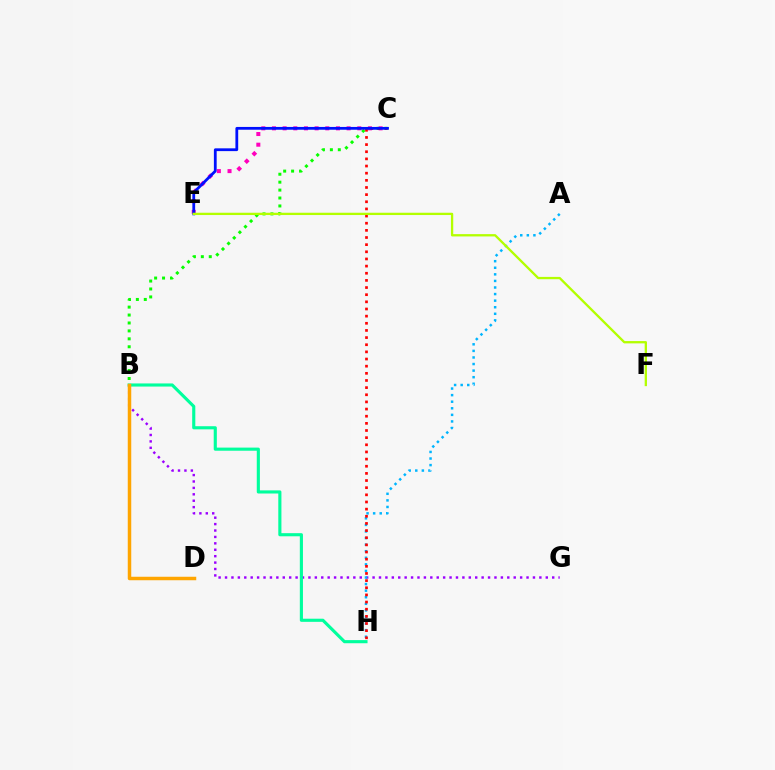{('B', 'G'): [{'color': '#9b00ff', 'line_style': 'dotted', 'thickness': 1.74}], ('A', 'H'): [{'color': '#00b5ff', 'line_style': 'dotted', 'thickness': 1.79}], ('B', 'C'): [{'color': '#08ff00', 'line_style': 'dotted', 'thickness': 2.15}], ('B', 'H'): [{'color': '#00ff9d', 'line_style': 'solid', 'thickness': 2.25}], ('C', 'E'): [{'color': '#ff00bd', 'line_style': 'dotted', 'thickness': 2.9}, {'color': '#0010ff', 'line_style': 'solid', 'thickness': 2.0}], ('C', 'H'): [{'color': '#ff0000', 'line_style': 'dotted', 'thickness': 1.94}], ('E', 'F'): [{'color': '#b3ff00', 'line_style': 'solid', 'thickness': 1.66}], ('B', 'D'): [{'color': '#ffa500', 'line_style': 'solid', 'thickness': 2.51}]}